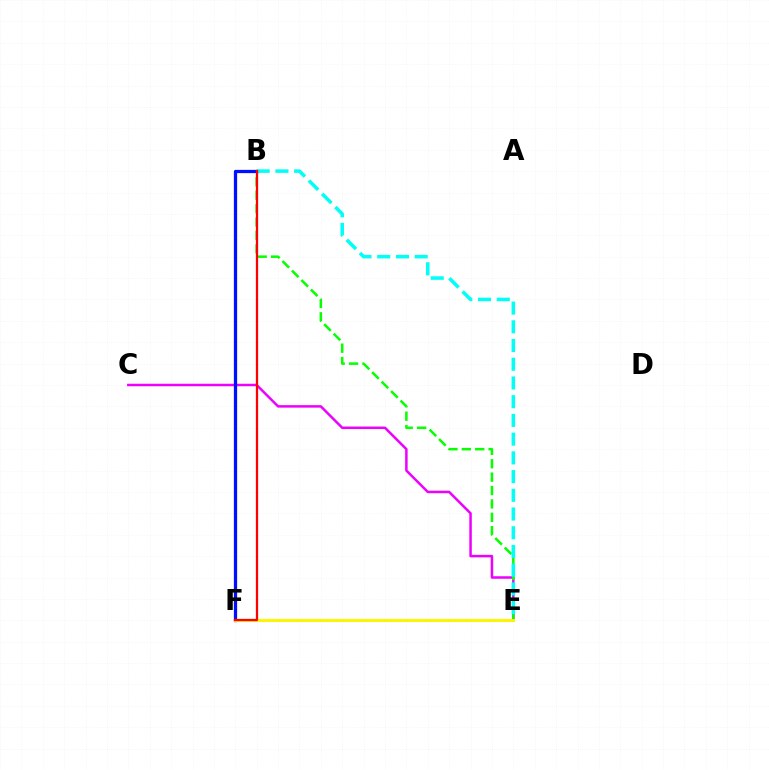{('C', 'E'): [{'color': '#ee00ff', 'line_style': 'solid', 'thickness': 1.8}], ('B', 'E'): [{'color': '#08ff00', 'line_style': 'dashed', 'thickness': 1.82}, {'color': '#00fff6', 'line_style': 'dashed', 'thickness': 2.54}], ('B', 'F'): [{'color': '#0010ff', 'line_style': 'solid', 'thickness': 2.35}, {'color': '#ff0000', 'line_style': 'solid', 'thickness': 1.63}], ('E', 'F'): [{'color': '#fcf500', 'line_style': 'solid', 'thickness': 2.13}]}